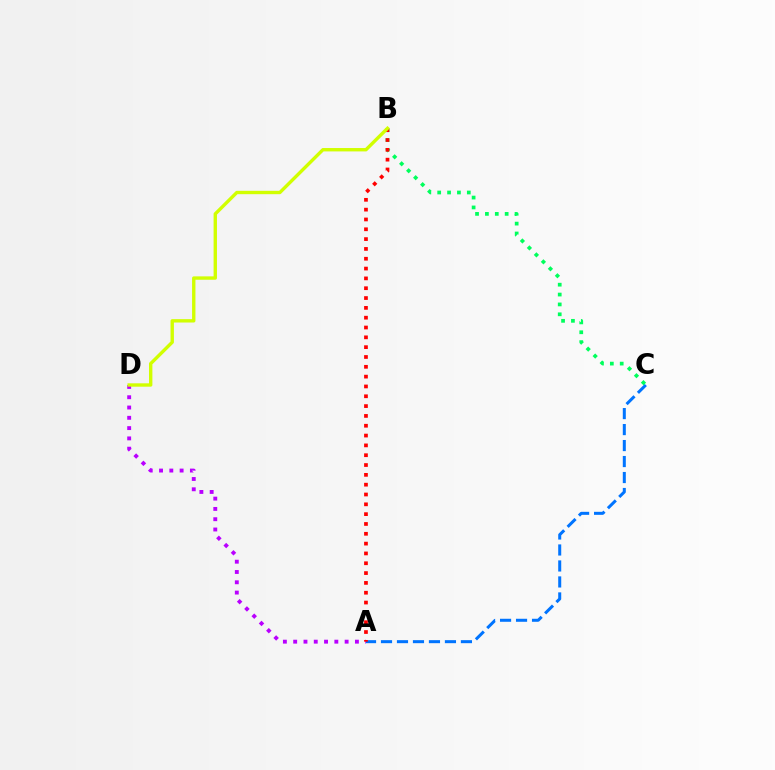{('A', 'C'): [{'color': '#0074ff', 'line_style': 'dashed', 'thickness': 2.17}], ('B', 'C'): [{'color': '#00ff5c', 'line_style': 'dotted', 'thickness': 2.68}], ('A', 'D'): [{'color': '#b900ff', 'line_style': 'dotted', 'thickness': 2.8}], ('A', 'B'): [{'color': '#ff0000', 'line_style': 'dotted', 'thickness': 2.67}], ('B', 'D'): [{'color': '#d1ff00', 'line_style': 'solid', 'thickness': 2.43}]}